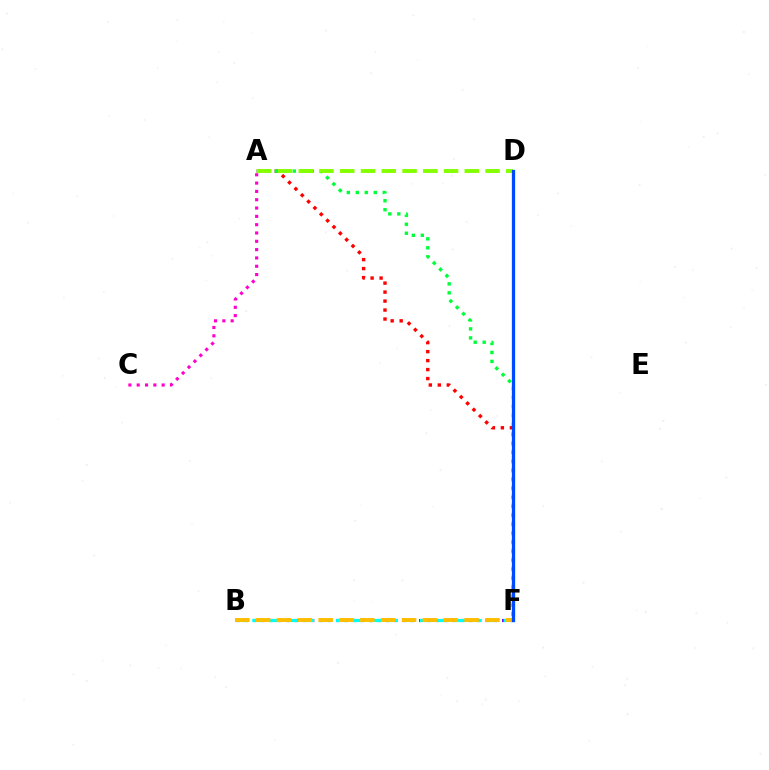{('B', 'F'): [{'color': '#7200ff', 'line_style': 'dotted', 'thickness': 2.26}, {'color': '#00fff6', 'line_style': 'dashed', 'thickness': 2.28}, {'color': '#ffbd00', 'line_style': 'dashed', 'thickness': 2.83}], ('A', 'F'): [{'color': '#ff0000', 'line_style': 'dotted', 'thickness': 2.44}, {'color': '#00ff39', 'line_style': 'dotted', 'thickness': 2.44}], ('A', 'D'): [{'color': '#84ff00', 'line_style': 'dashed', 'thickness': 2.82}], ('D', 'F'): [{'color': '#004bff', 'line_style': 'solid', 'thickness': 2.35}], ('A', 'C'): [{'color': '#ff00cf', 'line_style': 'dotted', 'thickness': 2.26}]}